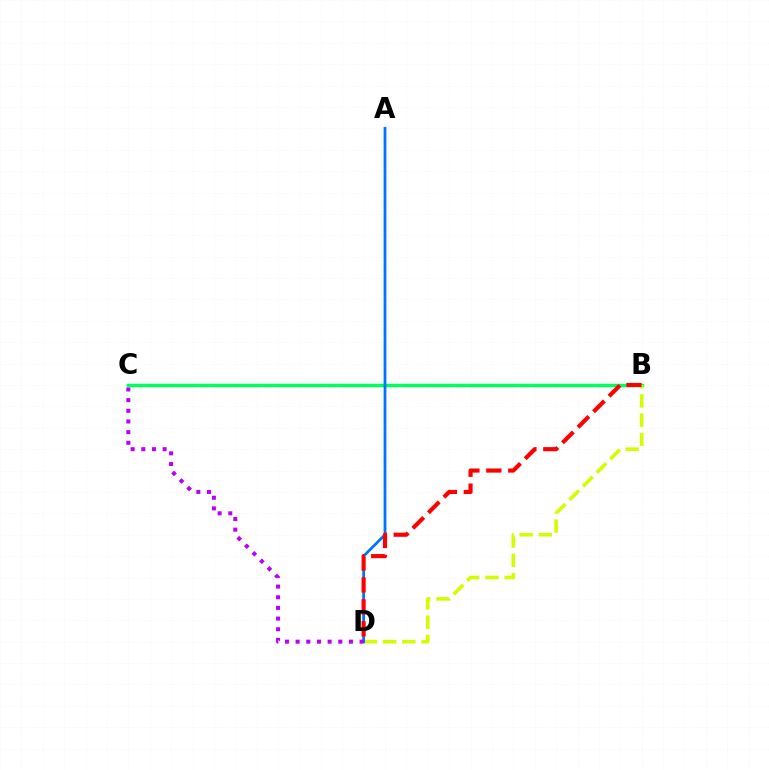{('B', 'C'): [{'color': '#00ff5c', 'line_style': 'solid', 'thickness': 2.51}], ('B', 'D'): [{'color': '#d1ff00', 'line_style': 'dashed', 'thickness': 2.62}, {'color': '#ff0000', 'line_style': 'dashed', 'thickness': 2.98}], ('A', 'D'): [{'color': '#0074ff', 'line_style': 'solid', 'thickness': 2.0}], ('C', 'D'): [{'color': '#b900ff', 'line_style': 'dotted', 'thickness': 2.9}]}